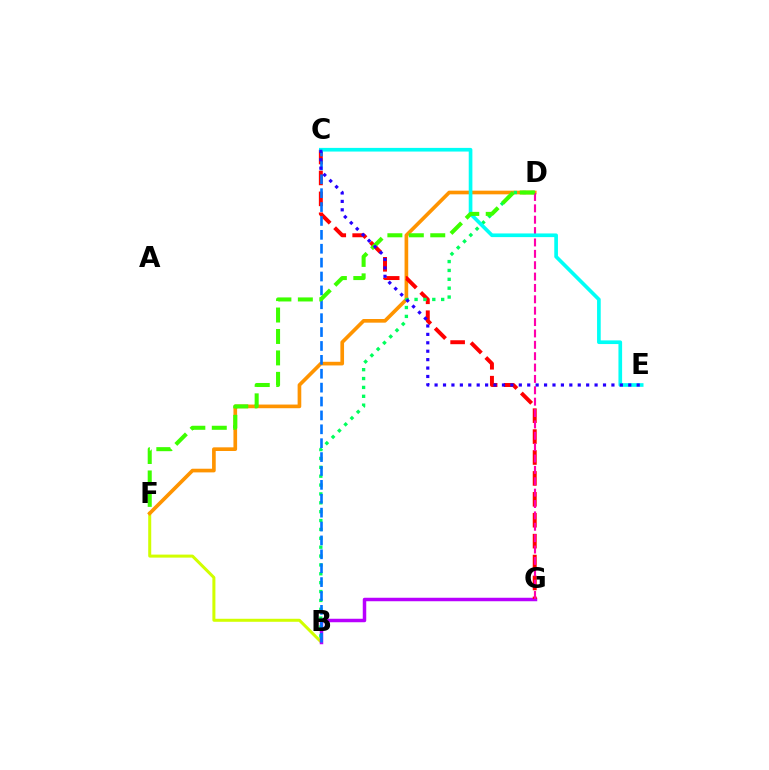{('B', 'F'): [{'color': '#d1ff00', 'line_style': 'solid', 'thickness': 2.17}], ('D', 'F'): [{'color': '#ff9400', 'line_style': 'solid', 'thickness': 2.64}, {'color': '#3dff00', 'line_style': 'dashed', 'thickness': 2.91}], ('B', 'G'): [{'color': '#b900ff', 'line_style': 'solid', 'thickness': 2.51}], ('C', 'G'): [{'color': '#ff0000', 'line_style': 'dashed', 'thickness': 2.84}], ('B', 'D'): [{'color': '#00ff5c', 'line_style': 'dotted', 'thickness': 2.41}], ('B', 'C'): [{'color': '#0074ff', 'line_style': 'dashed', 'thickness': 1.89}], ('D', 'G'): [{'color': '#ff00ac', 'line_style': 'dashed', 'thickness': 1.54}], ('C', 'E'): [{'color': '#00fff6', 'line_style': 'solid', 'thickness': 2.64}, {'color': '#2500ff', 'line_style': 'dotted', 'thickness': 2.29}]}